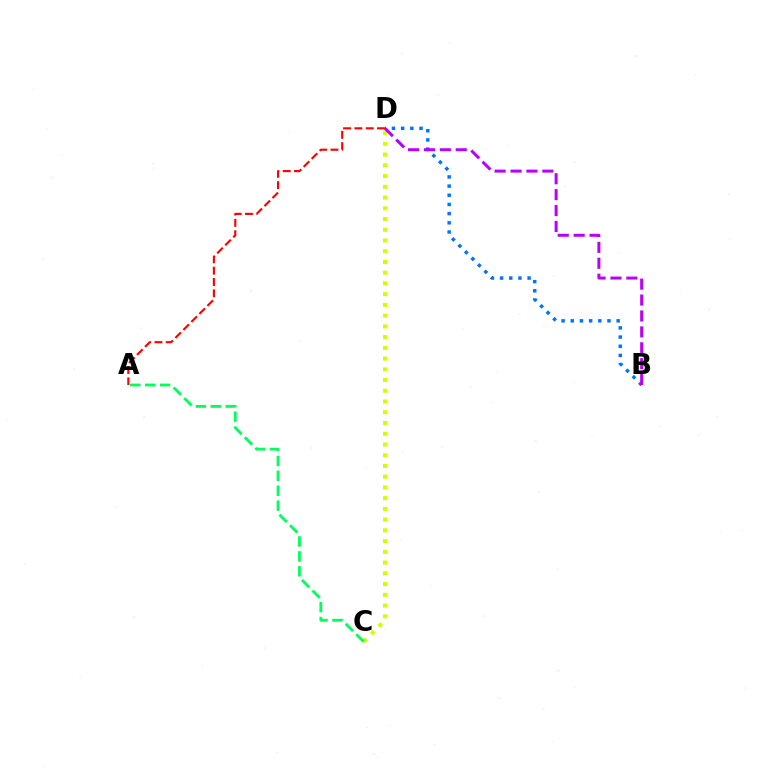{('C', 'D'): [{'color': '#d1ff00', 'line_style': 'dotted', 'thickness': 2.92}], ('B', 'D'): [{'color': '#0074ff', 'line_style': 'dotted', 'thickness': 2.49}, {'color': '#b900ff', 'line_style': 'dashed', 'thickness': 2.16}], ('A', 'D'): [{'color': '#ff0000', 'line_style': 'dashed', 'thickness': 1.54}], ('A', 'C'): [{'color': '#00ff5c', 'line_style': 'dashed', 'thickness': 2.02}]}